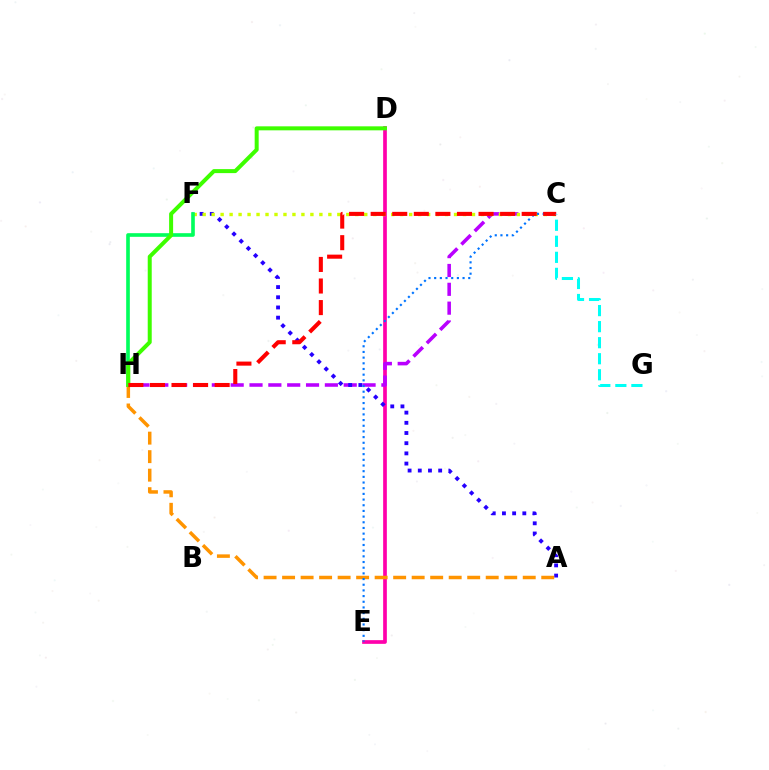{('D', 'E'): [{'color': '#ff00ac', 'line_style': 'solid', 'thickness': 2.66}], ('C', 'H'): [{'color': '#b900ff', 'line_style': 'dashed', 'thickness': 2.56}, {'color': '#ff0000', 'line_style': 'dashed', 'thickness': 2.93}], ('A', 'F'): [{'color': '#2500ff', 'line_style': 'dotted', 'thickness': 2.77}], ('C', 'F'): [{'color': '#d1ff00', 'line_style': 'dotted', 'thickness': 2.44}], ('F', 'H'): [{'color': '#00ff5c', 'line_style': 'solid', 'thickness': 2.62}], ('A', 'H'): [{'color': '#ff9400', 'line_style': 'dashed', 'thickness': 2.51}], ('D', 'H'): [{'color': '#3dff00', 'line_style': 'solid', 'thickness': 2.88}], ('C', 'E'): [{'color': '#0074ff', 'line_style': 'dotted', 'thickness': 1.54}], ('C', 'G'): [{'color': '#00fff6', 'line_style': 'dashed', 'thickness': 2.18}]}